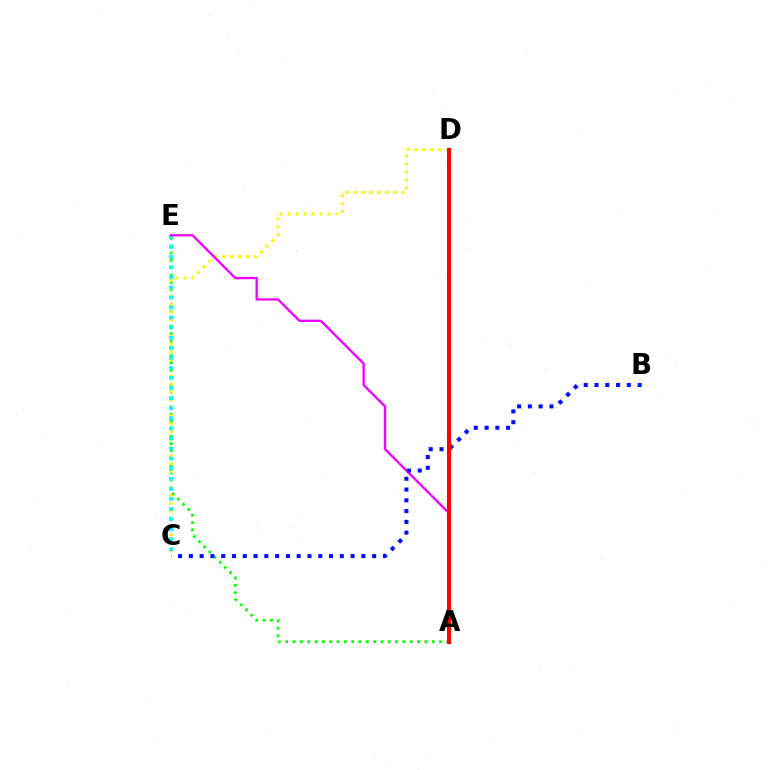{('A', 'E'): [{'color': '#08ff00', 'line_style': 'dotted', 'thickness': 1.99}, {'color': '#ee00ff', 'line_style': 'solid', 'thickness': 1.67}], ('C', 'D'): [{'color': '#fcf500', 'line_style': 'dotted', 'thickness': 2.16}], ('C', 'E'): [{'color': '#00fff6', 'line_style': 'dotted', 'thickness': 2.74}], ('B', 'C'): [{'color': '#0010ff', 'line_style': 'dotted', 'thickness': 2.93}], ('A', 'D'): [{'color': '#ff0000', 'line_style': 'solid', 'thickness': 2.91}]}